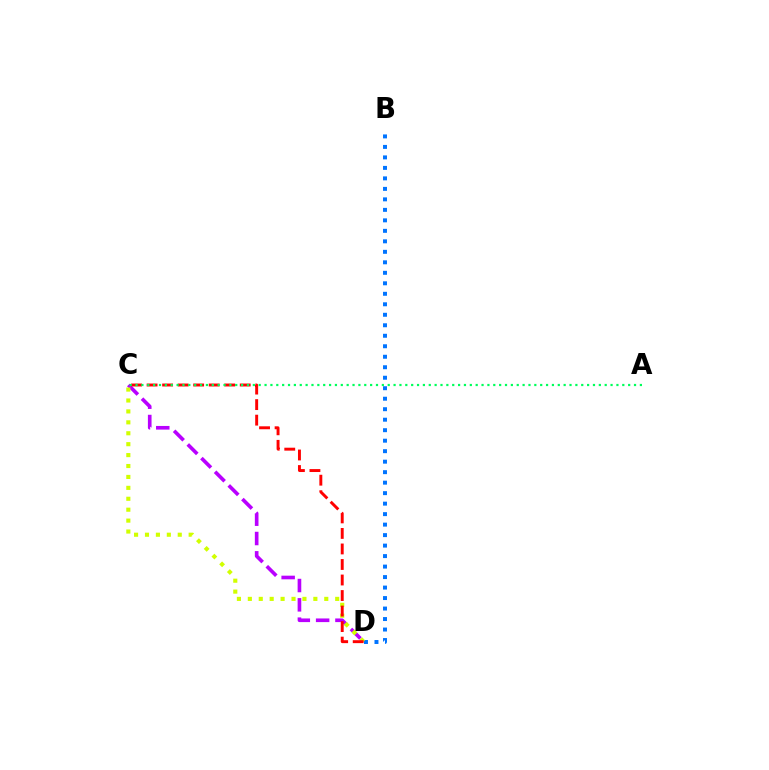{('C', 'D'): [{'color': '#b900ff', 'line_style': 'dashed', 'thickness': 2.62}, {'color': '#d1ff00', 'line_style': 'dotted', 'thickness': 2.97}, {'color': '#ff0000', 'line_style': 'dashed', 'thickness': 2.11}], ('B', 'D'): [{'color': '#0074ff', 'line_style': 'dotted', 'thickness': 2.85}], ('A', 'C'): [{'color': '#00ff5c', 'line_style': 'dotted', 'thickness': 1.59}]}